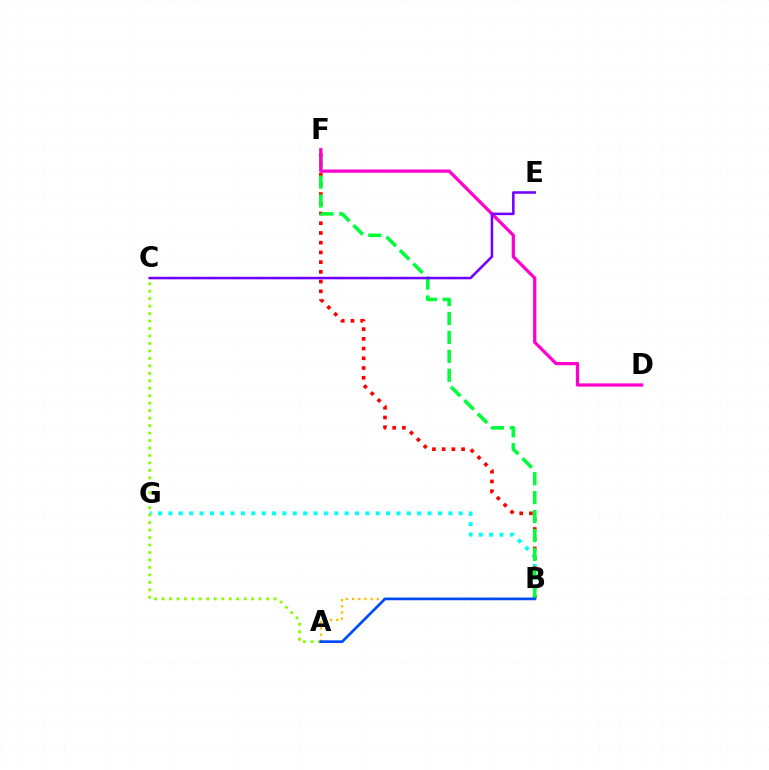{('A', 'B'): [{'color': '#ffbd00', 'line_style': 'dotted', 'thickness': 1.68}, {'color': '#004bff', 'line_style': 'solid', 'thickness': 1.94}], ('B', 'G'): [{'color': '#00fff6', 'line_style': 'dotted', 'thickness': 2.82}], ('B', 'F'): [{'color': '#ff0000', 'line_style': 'dotted', 'thickness': 2.64}, {'color': '#00ff39', 'line_style': 'dashed', 'thickness': 2.57}], ('D', 'F'): [{'color': '#ff00cf', 'line_style': 'solid', 'thickness': 2.34}], ('A', 'C'): [{'color': '#84ff00', 'line_style': 'dotted', 'thickness': 2.03}], ('C', 'E'): [{'color': '#7200ff', 'line_style': 'solid', 'thickness': 1.83}]}